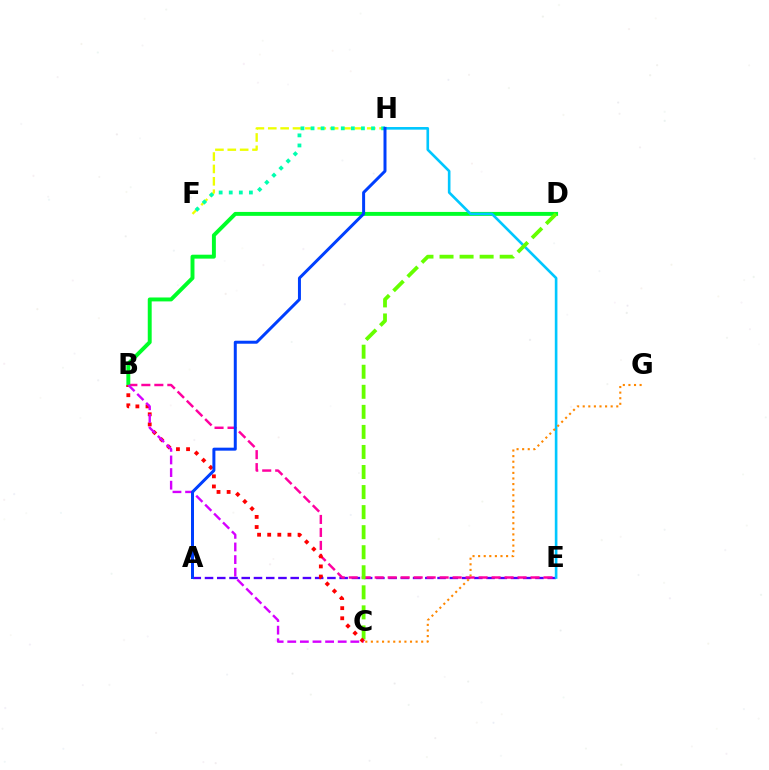{('A', 'E'): [{'color': '#4f00ff', 'line_style': 'dashed', 'thickness': 1.66}], ('B', 'E'): [{'color': '#ff00a0', 'line_style': 'dashed', 'thickness': 1.76}], ('B', 'D'): [{'color': '#00ff27', 'line_style': 'solid', 'thickness': 2.83}], ('F', 'H'): [{'color': '#eeff00', 'line_style': 'dashed', 'thickness': 1.68}, {'color': '#00ffaf', 'line_style': 'dotted', 'thickness': 2.74}], ('E', 'H'): [{'color': '#00c7ff', 'line_style': 'solid', 'thickness': 1.89}], ('C', 'D'): [{'color': '#66ff00', 'line_style': 'dashed', 'thickness': 2.72}], ('B', 'C'): [{'color': '#ff0000', 'line_style': 'dotted', 'thickness': 2.75}, {'color': '#d600ff', 'line_style': 'dashed', 'thickness': 1.71}], ('A', 'H'): [{'color': '#003fff', 'line_style': 'solid', 'thickness': 2.15}], ('C', 'G'): [{'color': '#ff8800', 'line_style': 'dotted', 'thickness': 1.52}]}